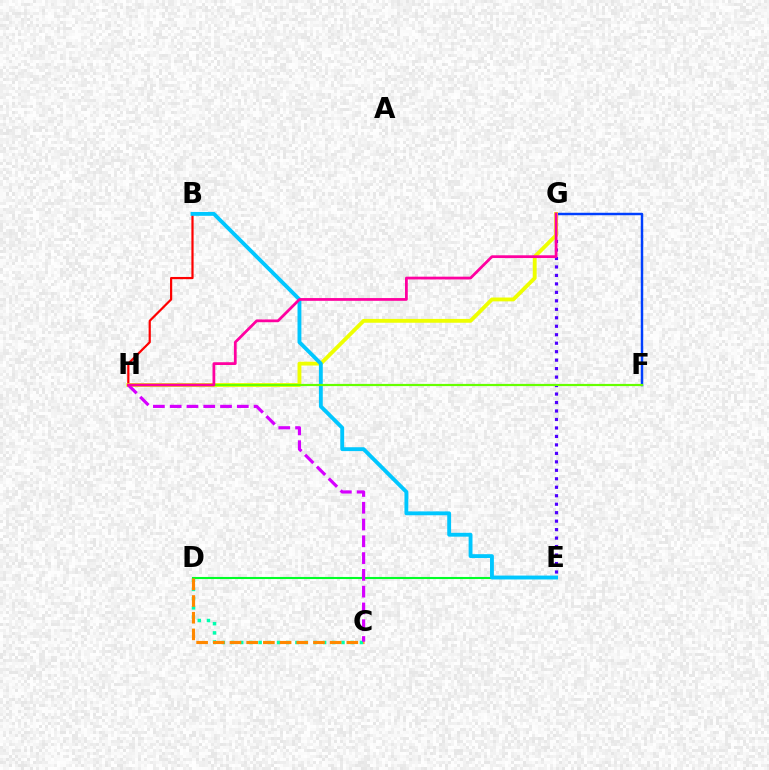{('F', 'G'): [{'color': '#003fff', 'line_style': 'solid', 'thickness': 1.77}], ('C', 'D'): [{'color': '#00ffaf', 'line_style': 'dotted', 'thickness': 2.5}, {'color': '#ff8800', 'line_style': 'dashed', 'thickness': 2.27}], ('D', 'E'): [{'color': '#00ff27', 'line_style': 'solid', 'thickness': 1.5}], ('E', 'G'): [{'color': '#4f00ff', 'line_style': 'dotted', 'thickness': 2.3}], ('B', 'H'): [{'color': '#ff0000', 'line_style': 'solid', 'thickness': 1.58}], ('G', 'H'): [{'color': '#eeff00', 'line_style': 'solid', 'thickness': 2.76}, {'color': '#ff00a0', 'line_style': 'solid', 'thickness': 1.99}], ('C', 'H'): [{'color': '#d600ff', 'line_style': 'dashed', 'thickness': 2.28}], ('B', 'E'): [{'color': '#00c7ff', 'line_style': 'solid', 'thickness': 2.78}], ('F', 'H'): [{'color': '#66ff00', 'line_style': 'solid', 'thickness': 1.58}]}